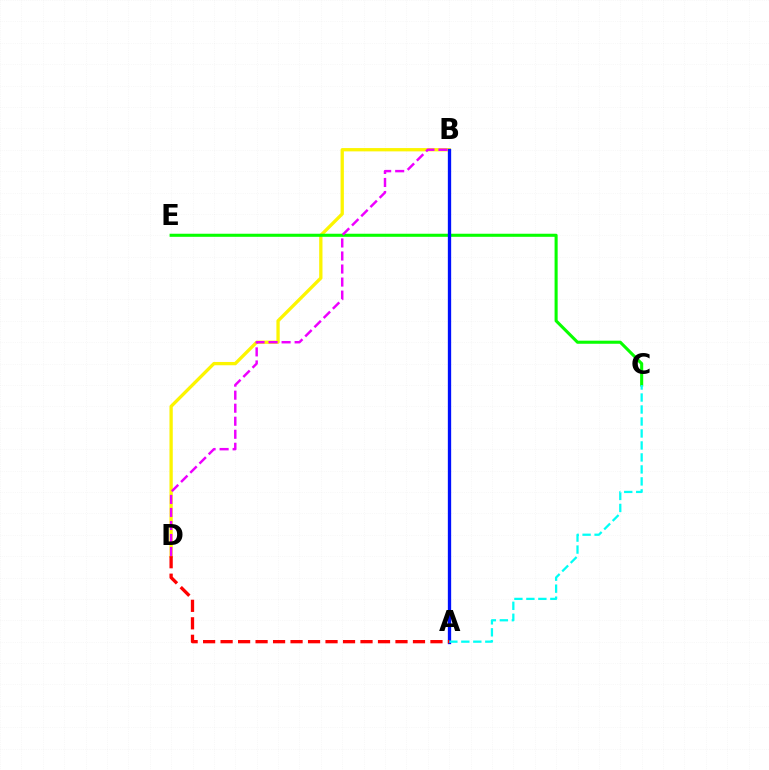{('B', 'D'): [{'color': '#fcf500', 'line_style': 'solid', 'thickness': 2.37}, {'color': '#ee00ff', 'line_style': 'dashed', 'thickness': 1.77}], ('C', 'E'): [{'color': '#08ff00', 'line_style': 'solid', 'thickness': 2.22}], ('A', 'B'): [{'color': '#0010ff', 'line_style': 'solid', 'thickness': 2.38}], ('A', 'C'): [{'color': '#00fff6', 'line_style': 'dashed', 'thickness': 1.63}], ('A', 'D'): [{'color': '#ff0000', 'line_style': 'dashed', 'thickness': 2.38}]}